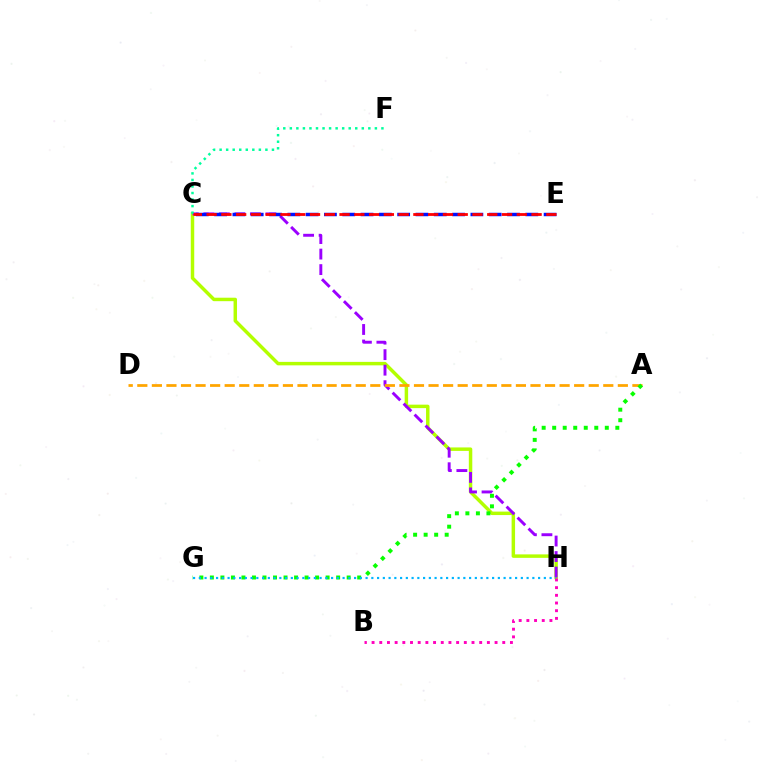{('C', 'H'): [{'color': '#b3ff00', 'line_style': 'solid', 'thickness': 2.5}, {'color': '#9b00ff', 'line_style': 'dashed', 'thickness': 2.11}], ('A', 'D'): [{'color': '#ffa500', 'line_style': 'dashed', 'thickness': 1.98}], ('A', 'G'): [{'color': '#08ff00', 'line_style': 'dotted', 'thickness': 2.86}], ('C', 'E'): [{'color': '#0010ff', 'line_style': 'dashed', 'thickness': 2.49}, {'color': '#ff0000', 'line_style': 'dashed', 'thickness': 2.01}], ('G', 'H'): [{'color': '#00b5ff', 'line_style': 'dotted', 'thickness': 1.56}], ('C', 'F'): [{'color': '#00ff9d', 'line_style': 'dotted', 'thickness': 1.78}], ('B', 'H'): [{'color': '#ff00bd', 'line_style': 'dotted', 'thickness': 2.09}]}